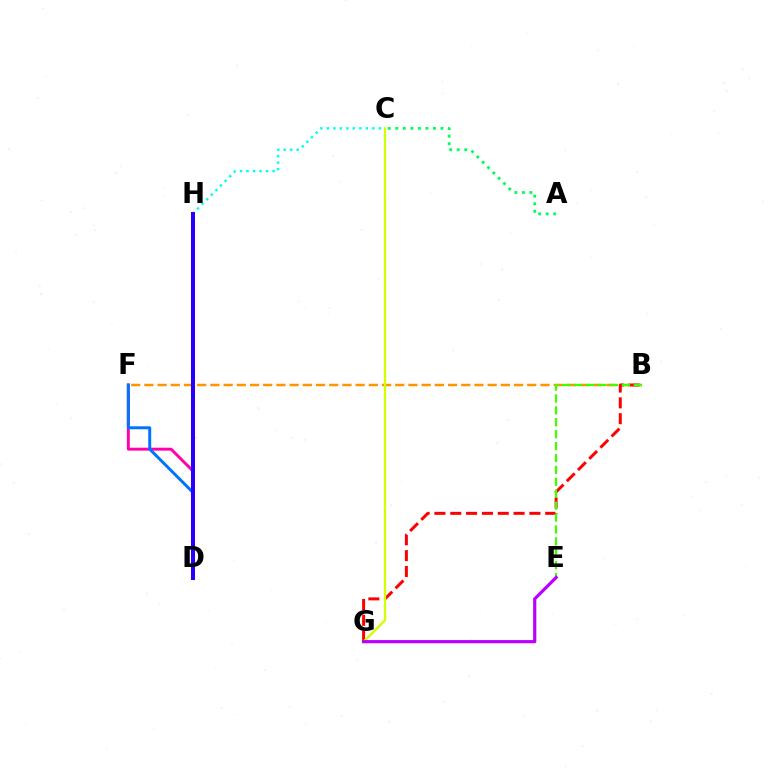{('D', 'F'): [{'color': '#ff00ac', 'line_style': 'solid', 'thickness': 2.11}, {'color': '#0074ff', 'line_style': 'solid', 'thickness': 2.15}], ('C', 'H'): [{'color': '#00fff6', 'line_style': 'dotted', 'thickness': 1.77}], ('B', 'F'): [{'color': '#ff9400', 'line_style': 'dashed', 'thickness': 1.79}], ('B', 'G'): [{'color': '#ff0000', 'line_style': 'dashed', 'thickness': 2.15}], ('A', 'C'): [{'color': '#00ff5c', 'line_style': 'dotted', 'thickness': 2.05}], ('C', 'G'): [{'color': '#d1ff00', 'line_style': 'solid', 'thickness': 1.65}], ('B', 'E'): [{'color': '#3dff00', 'line_style': 'dashed', 'thickness': 1.62}], ('E', 'G'): [{'color': '#b900ff', 'line_style': 'solid', 'thickness': 2.3}], ('D', 'H'): [{'color': '#2500ff', 'line_style': 'solid', 'thickness': 2.89}]}